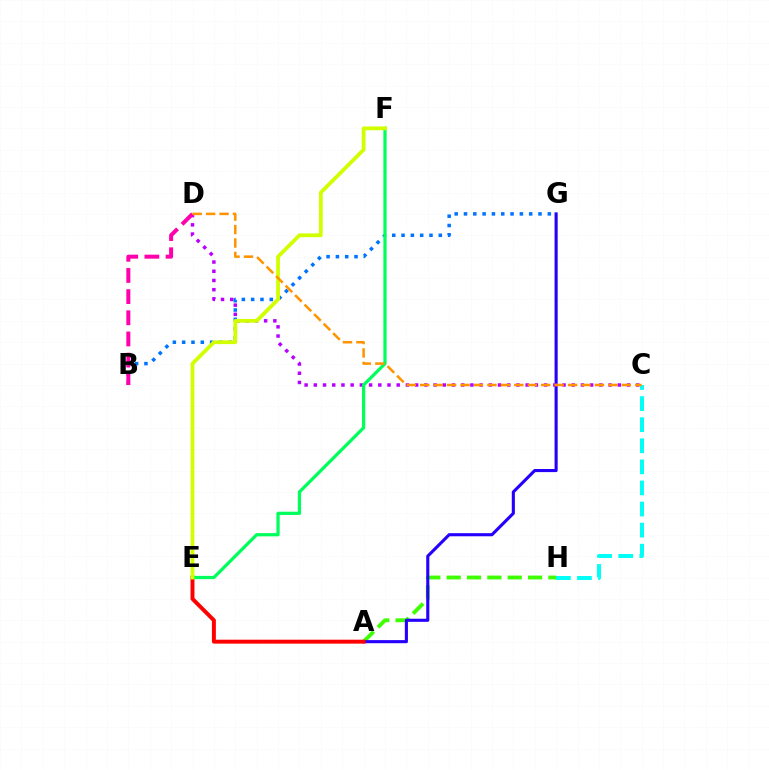{('A', 'H'): [{'color': '#3dff00', 'line_style': 'dashed', 'thickness': 2.76}], ('A', 'G'): [{'color': '#2500ff', 'line_style': 'solid', 'thickness': 2.23}], ('A', 'E'): [{'color': '#ff0000', 'line_style': 'solid', 'thickness': 2.84}], ('C', 'D'): [{'color': '#b900ff', 'line_style': 'dotted', 'thickness': 2.5}, {'color': '#ff9400', 'line_style': 'dashed', 'thickness': 1.83}], ('B', 'G'): [{'color': '#0074ff', 'line_style': 'dotted', 'thickness': 2.53}], ('B', 'D'): [{'color': '#ff00ac', 'line_style': 'dashed', 'thickness': 2.87}], ('E', 'F'): [{'color': '#00ff5c', 'line_style': 'solid', 'thickness': 2.33}, {'color': '#d1ff00', 'line_style': 'solid', 'thickness': 2.72}], ('C', 'H'): [{'color': '#00fff6', 'line_style': 'dashed', 'thickness': 2.86}]}